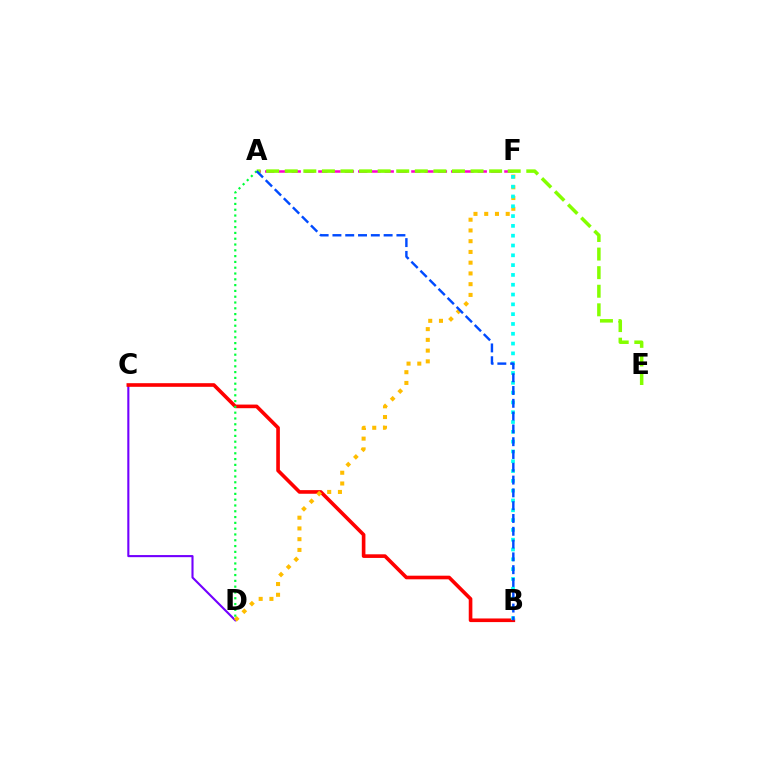{('C', 'D'): [{'color': '#7200ff', 'line_style': 'solid', 'thickness': 1.51}], ('B', 'C'): [{'color': '#ff0000', 'line_style': 'solid', 'thickness': 2.61}], ('D', 'F'): [{'color': '#ffbd00', 'line_style': 'dotted', 'thickness': 2.92}], ('A', 'D'): [{'color': '#00ff39', 'line_style': 'dotted', 'thickness': 1.58}], ('A', 'F'): [{'color': '#ff00cf', 'line_style': 'dashed', 'thickness': 1.81}], ('B', 'F'): [{'color': '#00fff6', 'line_style': 'dotted', 'thickness': 2.66}], ('A', 'E'): [{'color': '#84ff00', 'line_style': 'dashed', 'thickness': 2.52}], ('A', 'B'): [{'color': '#004bff', 'line_style': 'dashed', 'thickness': 1.74}]}